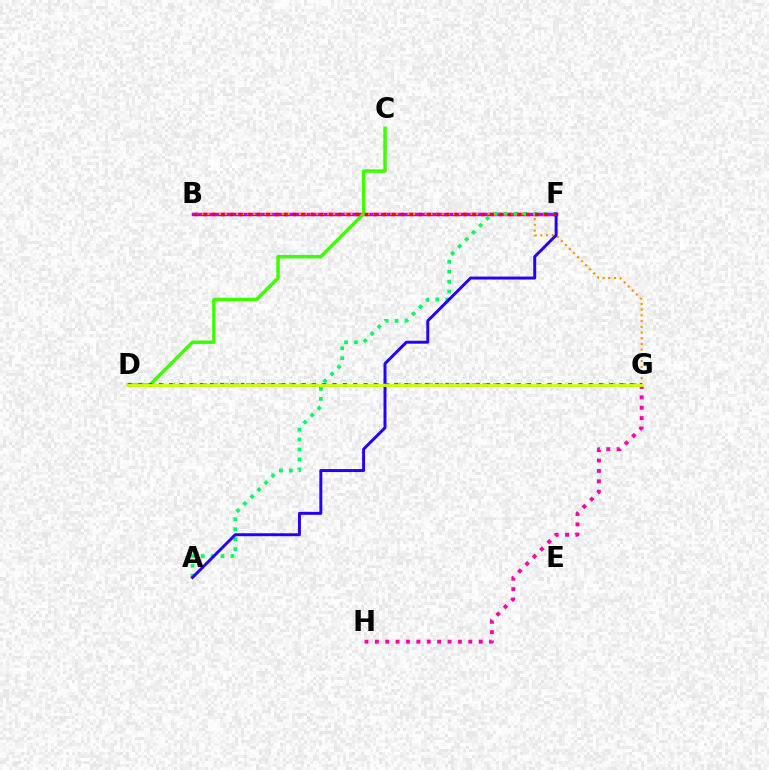{('B', 'F'): [{'color': '#b900ff', 'line_style': 'solid', 'thickness': 2.51}, {'color': '#ff0000', 'line_style': 'dotted', 'thickness': 2.44}], ('A', 'F'): [{'color': '#00ff5c', 'line_style': 'dotted', 'thickness': 2.69}, {'color': '#2500ff', 'line_style': 'solid', 'thickness': 2.13}], ('C', 'D'): [{'color': '#3dff00', 'line_style': 'solid', 'thickness': 2.47}], ('B', 'G'): [{'color': '#ff9400', 'line_style': 'dotted', 'thickness': 1.55}], ('D', 'G'): [{'color': '#00fff6', 'line_style': 'dotted', 'thickness': 2.92}, {'color': '#0074ff', 'line_style': 'dotted', 'thickness': 2.78}, {'color': '#d1ff00', 'line_style': 'solid', 'thickness': 2.04}], ('G', 'H'): [{'color': '#ff00ac', 'line_style': 'dotted', 'thickness': 2.82}]}